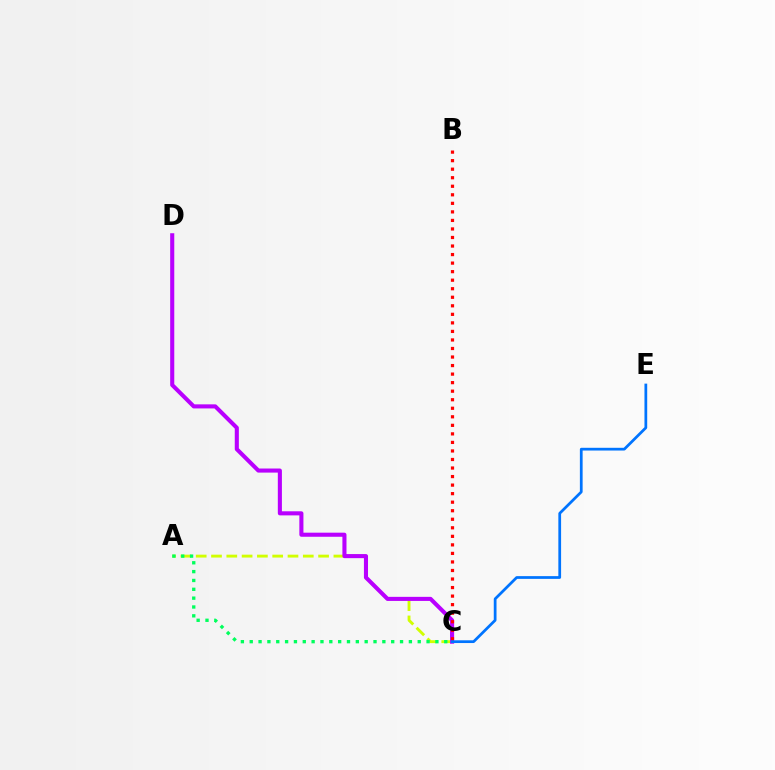{('A', 'C'): [{'color': '#d1ff00', 'line_style': 'dashed', 'thickness': 2.08}, {'color': '#00ff5c', 'line_style': 'dotted', 'thickness': 2.4}], ('C', 'D'): [{'color': '#b900ff', 'line_style': 'solid', 'thickness': 2.94}], ('B', 'C'): [{'color': '#ff0000', 'line_style': 'dotted', 'thickness': 2.32}], ('C', 'E'): [{'color': '#0074ff', 'line_style': 'solid', 'thickness': 1.98}]}